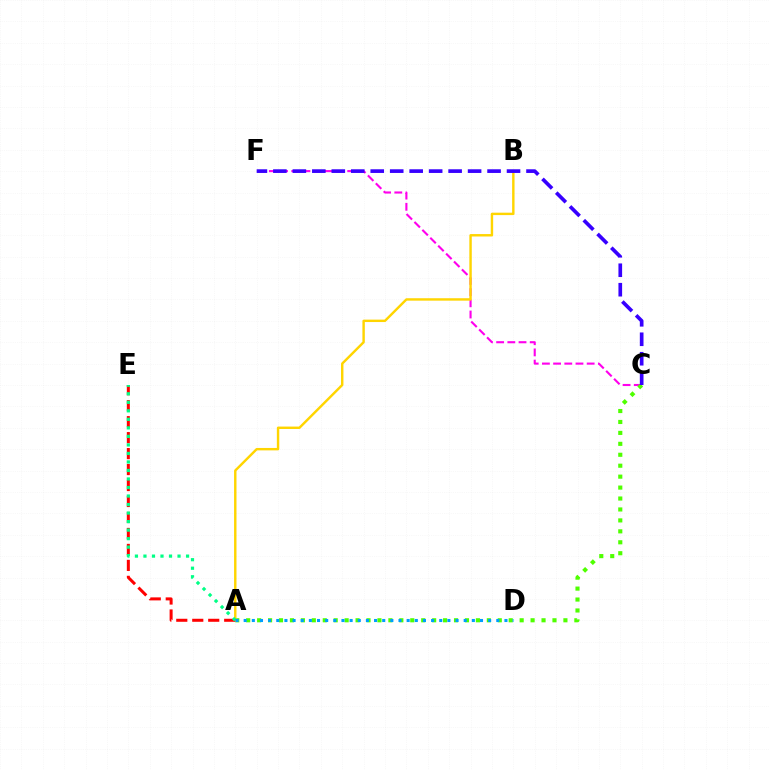{('C', 'F'): [{'color': '#ff00ed', 'line_style': 'dashed', 'thickness': 1.52}, {'color': '#3700ff', 'line_style': 'dashed', 'thickness': 2.64}], ('A', 'C'): [{'color': '#4fff00', 'line_style': 'dotted', 'thickness': 2.97}], ('A', 'B'): [{'color': '#ffd500', 'line_style': 'solid', 'thickness': 1.74}], ('A', 'E'): [{'color': '#ff0000', 'line_style': 'dashed', 'thickness': 2.17}, {'color': '#00ff86', 'line_style': 'dotted', 'thickness': 2.32}], ('A', 'D'): [{'color': '#009eff', 'line_style': 'dotted', 'thickness': 2.21}]}